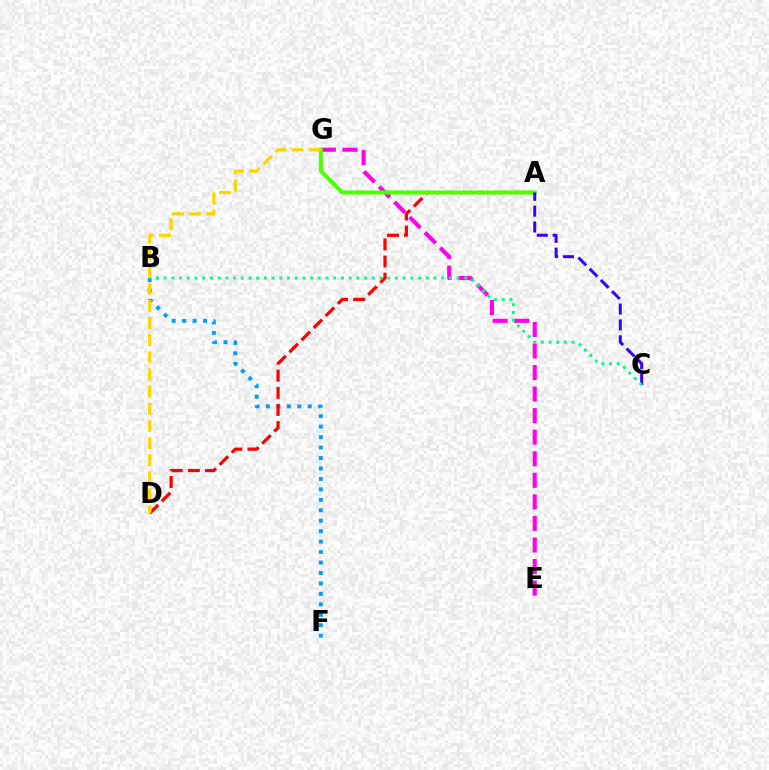{('B', 'F'): [{'color': '#009eff', 'line_style': 'dotted', 'thickness': 2.84}], ('A', 'D'): [{'color': '#ff0000', 'line_style': 'dashed', 'thickness': 2.32}], ('E', 'G'): [{'color': '#ff00ed', 'line_style': 'dashed', 'thickness': 2.93}], ('A', 'G'): [{'color': '#4fff00', 'line_style': 'solid', 'thickness': 2.9}], ('A', 'C'): [{'color': '#3700ff', 'line_style': 'dashed', 'thickness': 2.15}], ('B', 'C'): [{'color': '#00ff86', 'line_style': 'dotted', 'thickness': 2.09}], ('D', 'G'): [{'color': '#ffd500', 'line_style': 'dashed', 'thickness': 2.33}]}